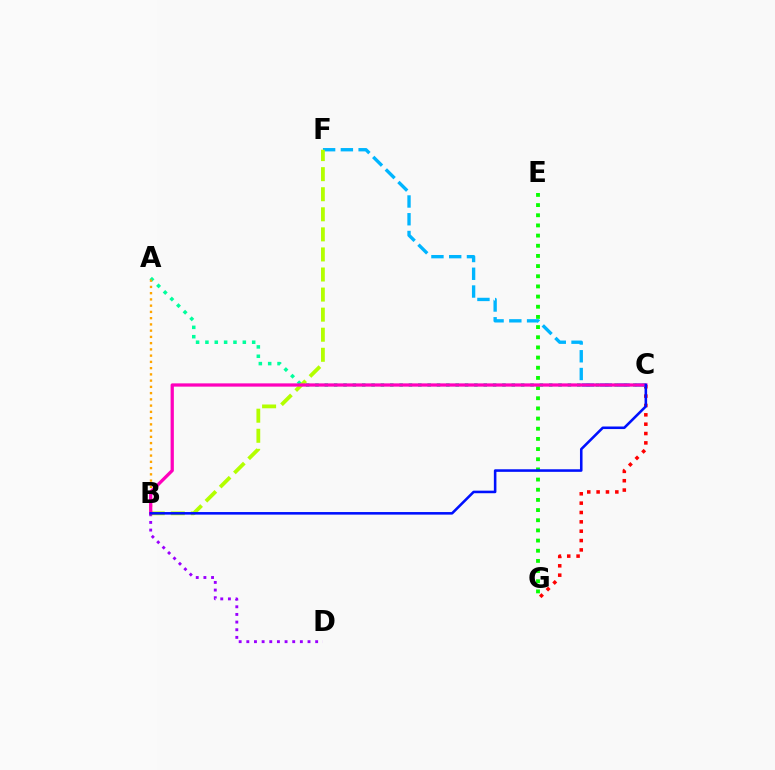{('C', 'G'): [{'color': '#ff0000', 'line_style': 'dotted', 'thickness': 2.54}], ('A', 'C'): [{'color': '#00ff9d', 'line_style': 'dotted', 'thickness': 2.54}], ('E', 'G'): [{'color': '#08ff00', 'line_style': 'dotted', 'thickness': 2.76}], ('C', 'F'): [{'color': '#00b5ff', 'line_style': 'dashed', 'thickness': 2.41}], ('B', 'D'): [{'color': '#9b00ff', 'line_style': 'dotted', 'thickness': 2.08}], ('B', 'F'): [{'color': '#b3ff00', 'line_style': 'dashed', 'thickness': 2.73}], ('A', 'B'): [{'color': '#ffa500', 'line_style': 'dotted', 'thickness': 1.7}], ('B', 'C'): [{'color': '#ff00bd', 'line_style': 'solid', 'thickness': 2.35}, {'color': '#0010ff', 'line_style': 'solid', 'thickness': 1.85}]}